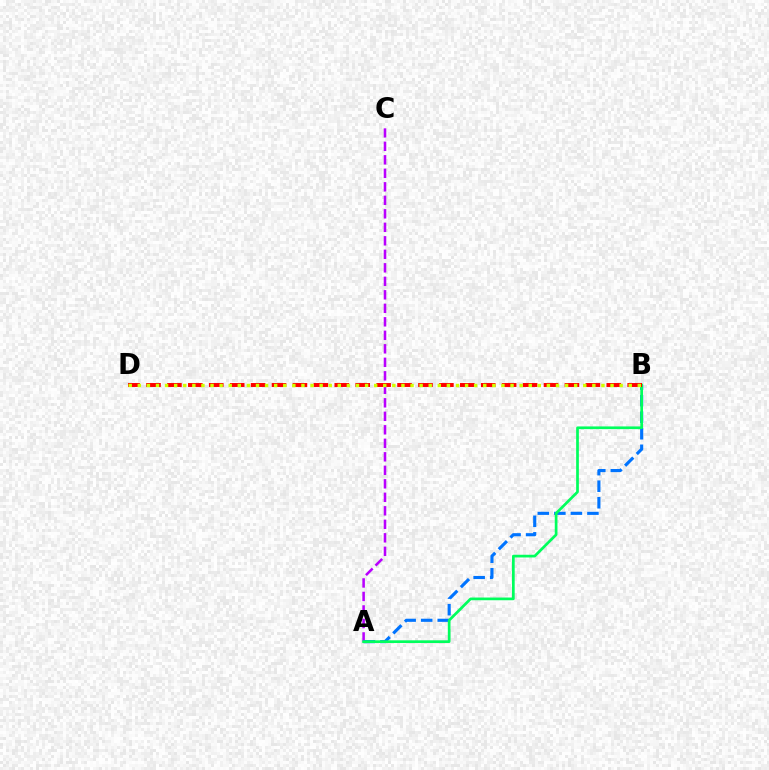{('A', 'C'): [{'color': '#b900ff', 'line_style': 'dashed', 'thickness': 1.83}], ('A', 'B'): [{'color': '#0074ff', 'line_style': 'dashed', 'thickness': 2.25}, {'color': '#00ff5c', 'line_style': 'solid', 'thickness': 1.95}], ('B', 'D'): [{'color': '#ff0000', 'line_style': 'dashed', 'thickness': 2.84}, {'color': '#d1ff00', 'line_style': 'dotted', 'thickness': 2.47}]}